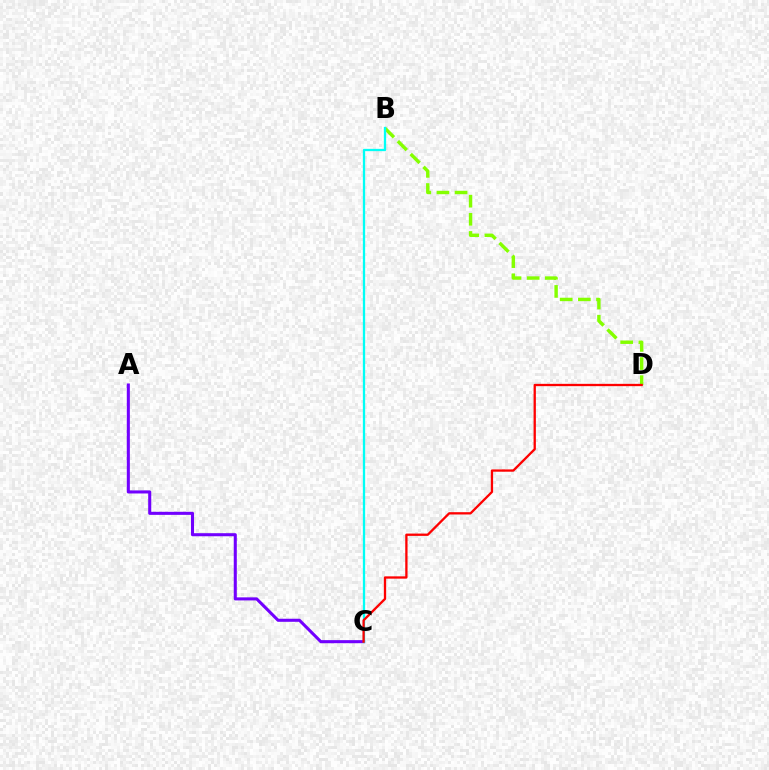{('B', 'D'): [{'color': '#84ff00', 'line_style': 'dashed', 'thickness': 2.46}], ('A', 'C'): [{'color': '#7200ff', 'line_style': 'solid', 'thickness': 2.21}], ('B', 'C'): [{'color': '#00fff6', 'line_style': 'solid', 'thickness': 1.65}], ('C', 'D'): [{'color': '#ff0000', 'line_style': 'solid', 'thickness': 1.66}]}